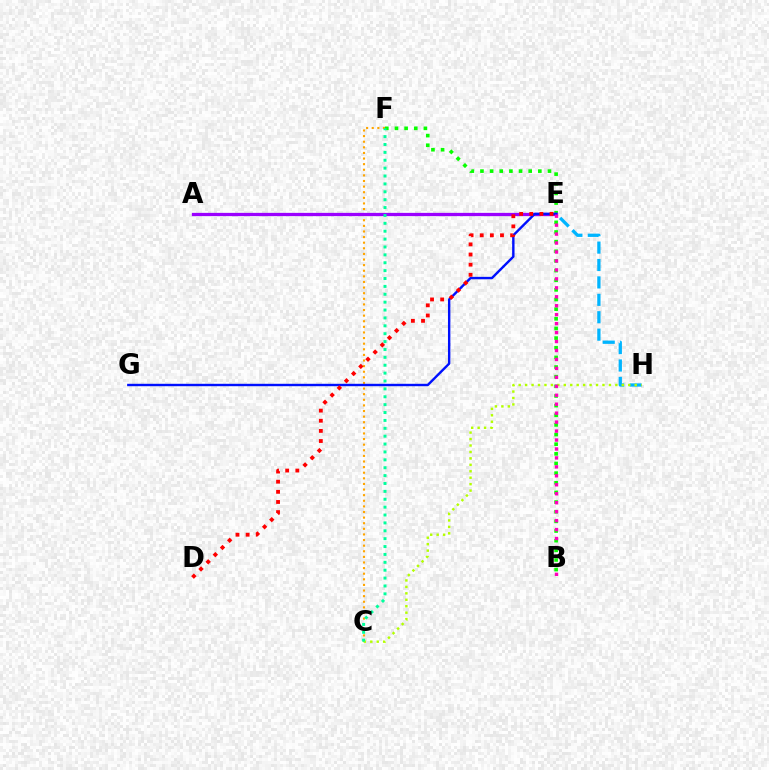{('E', 'H'): [{'color': '#00b5ff', 'line_style': 'dashed', 'thickness': 2.37}], ('C', 'F'): [{'color': '#ffa500', 'line_style': 'dotted', 'thickness': 1.52}, {'color': '#00ff9d', 'line_style': 'dotted', 'thickness': 2.14}], ('B', 'F'): [{'color': '#08ff00', 'line_style': 'dotted', 'thickness': 2.62}], ('A', 'E'): [{'color': '#9b00ff', 'line_style': 'solid', 'thickness': 2.35}], ('C', 'H'): [{'color': '#b3ff00', 'line_style': 'dotted', 'thickness': 1.75}], ('E', 'G'): [{'color': '#0010ff', 'line_style': 'solid', 'thickness': 1.73}], ('D', 'E'): [{'color': '#ff0000', 'line_style': 'dotted', 'thickness': 2.75}], ('B', 'E'): [{'color': '#ff00bd', 'line_style': 'dotted', 'thickness': 2.43}]}